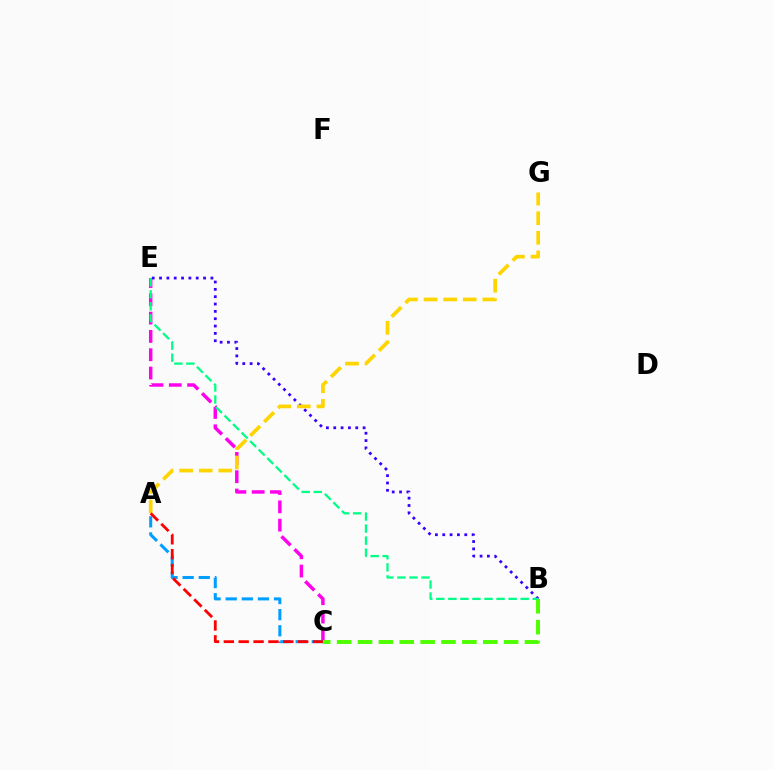{('C', 'E'): [{'color': '#ff00ed', 'line_style': 'dashed', 'thickness': 2.49}], ('B', 'C'): [{'color': '#4fff00', 'line_style': 'dashed', 'thickness': 2.84}], ('B', 'E'): [{'color': '#3700ff', 'line_style': 'dotted', 'thickness': 1.99}, {'color': '#00ff86', 'line_style': 'dashed', 'thickness': 1.64}], ('A', 'G'): [{'color': '#ffd500', 'line_style': 'dashed', 'thickness': 2.66}], ('A', 'C'): [{'color': '#009eff', 'line_style': 'dashed', 'thickness': 2.19}, {'color': '#ff0000', 'line_style': 'dashed', 'thickness': 2.02}]}